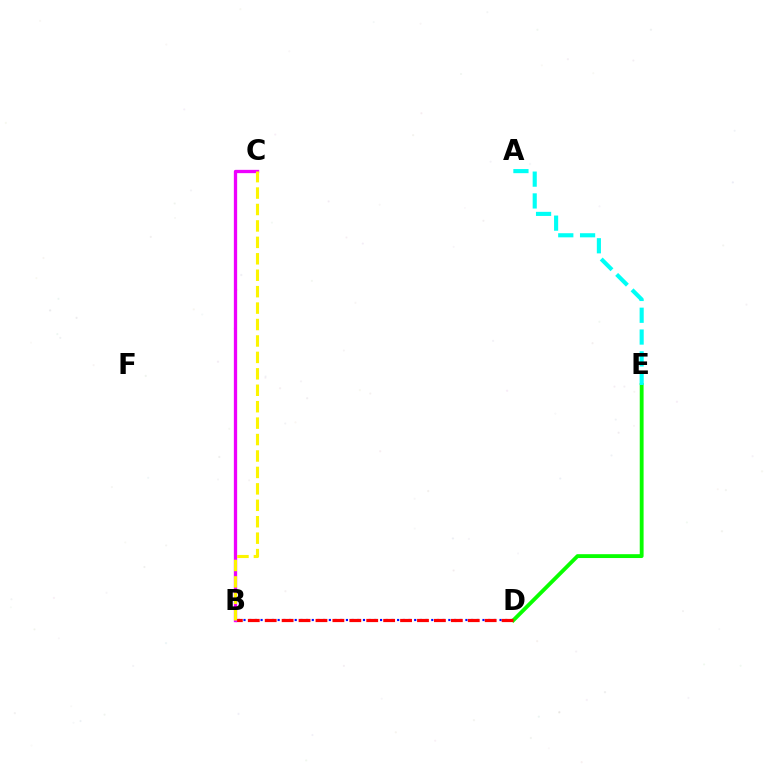{('B', 'D'): [{'color': '#0010ff', 'line_style': 'dotted', 'thickness': 1.55}, {'color': '#ff0000', 'line_style': 'dashed', 'thickness': 2.3}], ('D', 'E'): [{'color': '#08ff00', 'line_style': 'solid', 'thickness': 2.77}], ('A', 'E'): [{'color': '#00fff6', 'line_style': 'dashed', 'thickness': 2.96}], ('B', 'C'): [{'color': '#ee00ff', 'line_style': 'solid', 'thickness': 2.38}, {'color': '#fcf500', 'line_style': 'dashed', 'thickness': 2.23}]}